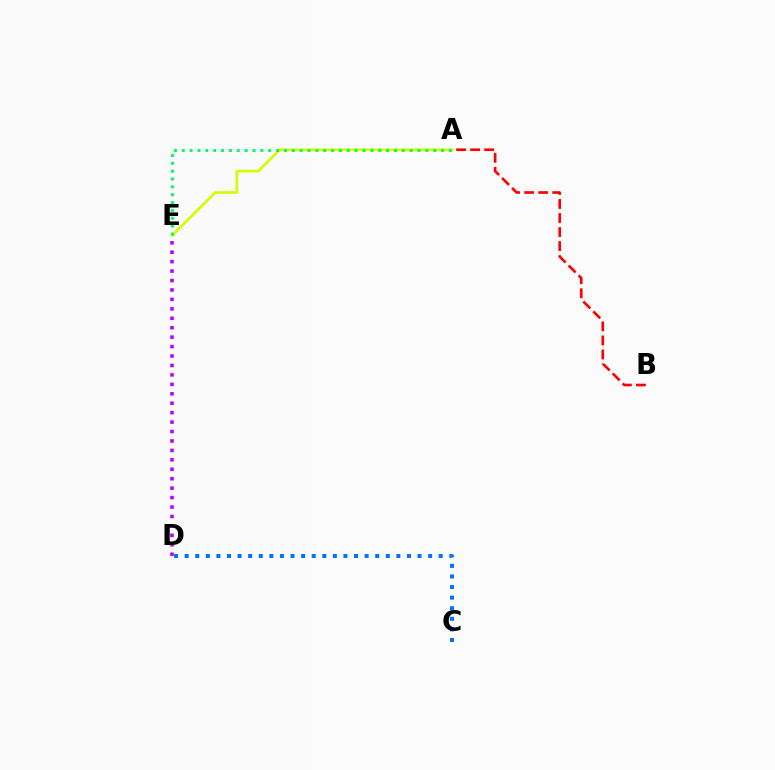{('A', 'B'): [{'color': '#ff0000', 'line_style': 'dashed', 'thickness': 1.91}], ('A', 'E'): [{'color': '#d1ff00', 'line_style': 'solid', 'thickness': 1.92}, {'color': '#00ff5c', 'line_style': 'dotted', 'thickness': 2.13}], ('C', 'D'): [{'color': '#0074ff', 'line_style': 'dotted', 'thickness': 2.88}], ('D', 'E'): [{'color': '#b900ff', 'line_style': 'dotted', 'thickness': 2.56}]}